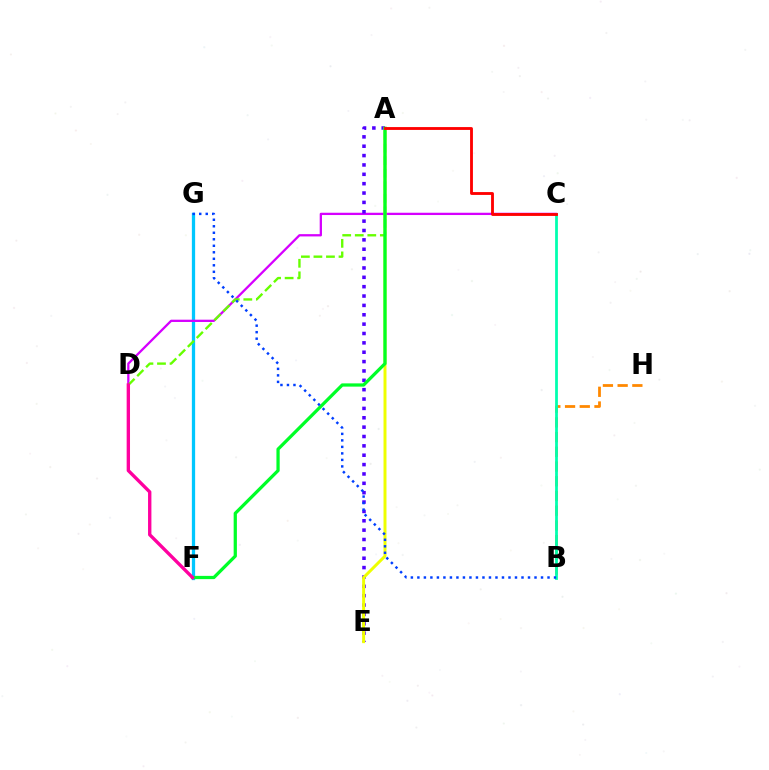{('F', 'G'): [{'color': '#00c7ff', 'line_style': 'solid', 'thickness': 2.35}], ('B', 'H'): [{'color': '#ff8800', 'line_style': 'dashed', 'thickness': 2.0}], ('C', 'D'): [{'color': '#d600ff', 'line_style': 'solid', 'thickness': 1.64}], ('A', 'E'): [{'color': '#4f00ff', 'line_style': 'dotted', 'thickness': 2.54}, {'color': '#eeff00', 'line_style': 'solid', 'thickness': 2.14}], ('A', 'D'): [{'color': '#66ff00', 'line_style': 'dashed', 'thickness': 1.7}], ('B', 'C'): [{'color': '#00ffaf', 'line_style': 'solid', 'thickness': 1.99}], ('A', 'F'): [{'color': '#00ff27', 'line_style': 'solid', 'thickness': 2.34}], ('D', 'F'): [{'color': '#ff00a0', 'line_style': 'solid', 'thickness': 2.42}], ('A', 'C'): [{'color': '#ff0000', 'line_style': 'solid', 'thickness': 2.05}], ('B', 'G'): [{'color': '#003fff', 'line_style': 'dotted', 'thickness': 1.77}]}